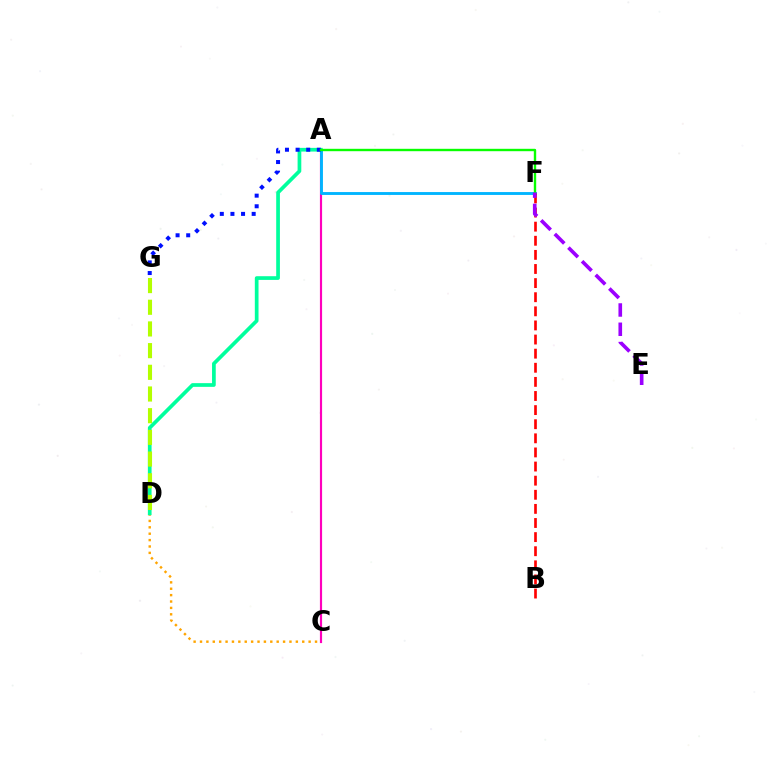{('A', 'C'): [{'color': '#ff00bd', 'line_style': 'solid', 'thickness': 1.57}], ('C', 'D'): [{'color': '#ffa500', 'line_style': 'dotted', 'thickness': 1.74}], ('A', 'D'): [{'color': '#00ff9d', 'line_style': 'solid', 'thickness': 2.67}], ('A', 'F'): [{'color': '#00b5ff', 'line_style': 'solid', 'thickness': 2.07}, {'color': '#08ff00', 'line_style': 'solid', 'thickness': 1.72}], ('A', 'G'): [{'color': '#0010ff', 'line_style': 'dotted', 'thickness': 2.88}], ('B', 'F'): [{'color': '#ff0000', 'line_style': 'dashed', 'thickness': 1.92}], ('D', 'G'): [{'color': '#b3ff00', 'line_style': 'dashed', 'thickness': 2.95}], ('E', 'F'): [{'color': '#9b00ff', 'line_style': 'dashed', 'thickness': 2.62}]}